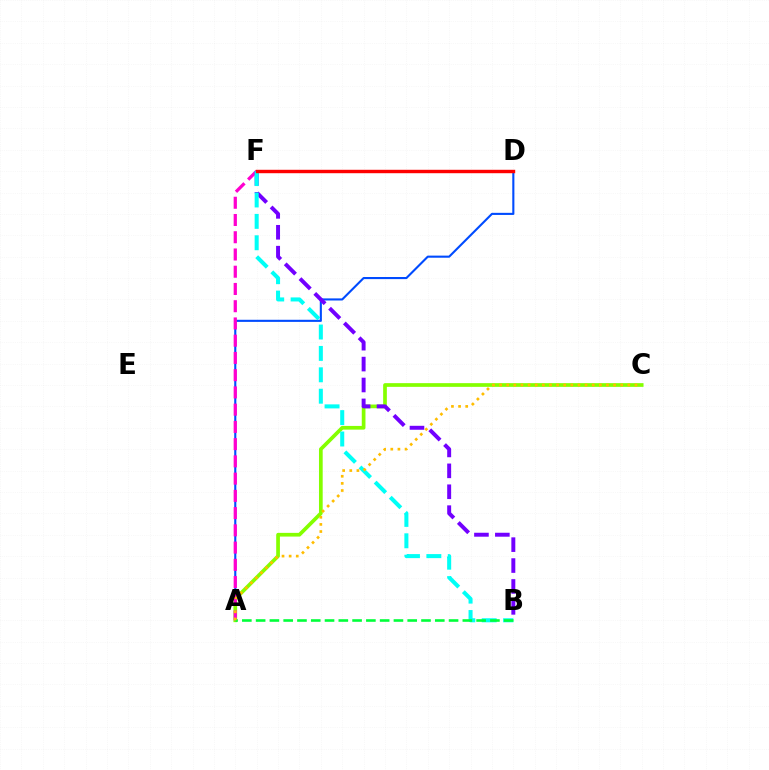{('A', 'D'): [{'color': '#004bff', 'line_style': 'solid', 'thickness': 1.52}], ('A', 'C'): [{'color': '#84ff00', 'line_style': 'solid', 'thickness': 2.67}, {'color': '#ffbd00', 'line_style': 'dotted', 'thickness': 1.94}], ('A', 'F'): [{'color': '#ff00cf', 'line_style': 'dashed', 'thickness': 2.34}], ('B', 'F'): [{'color': '#7200ff', 'line_style': 'dashed', 'thickness': 2.84}, {'color': '#00fff6', 'line_style': 'dashed', 'thickness': 2.91}], ('A', 'B'): [{'color': '#00ff39', 'line_style': 'dashed', 'thickness': 1.87}], ('D', 'F'): [{'color': '#ff0000', 'line_style': 'solid', 'thickness': 2.47}]}